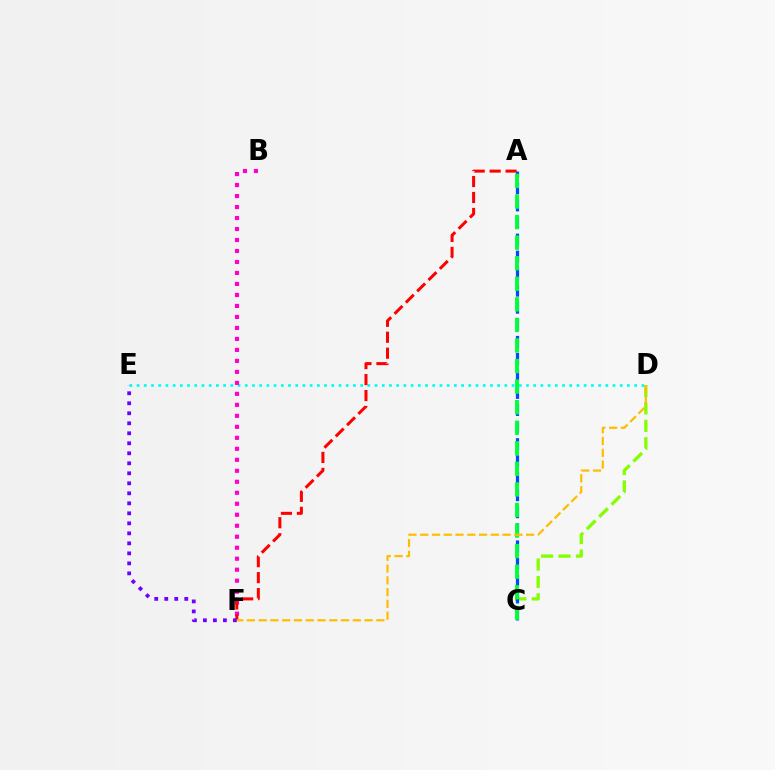{('D', 'E'): [{'color': '#00fff6', 'line_style': 'dotted', 'thickness': 1.96}], ('B', 'F'): [{'color': '#ff00cf', 'line_style': 'dotted', 'thickness': 2.99}], ('C', 'D'): [{'color': '#84ff00', 'line_style': 'dashed', 'thickness': 2.36}], ('A', 'C'): [{'color': '#004bff', 'line_style': 'dashed', 'thickness': 2.32}, {'color': '#00ff39', 'line_style': 'dashed', 'thickness': 2.79}], ('A', 'F'): [{'color': '#ff0000', 'line_style': 'dashed', 'thickness': 2.17}], ('E', 'F'): [{'color': '#7200ff', 'line_style': 'dotted', 'thickness': 2.72}], ('D', 'F'): [{'color': '#ffbd00', 'line_style': 'dashed', 'thickness': 1.6}]}